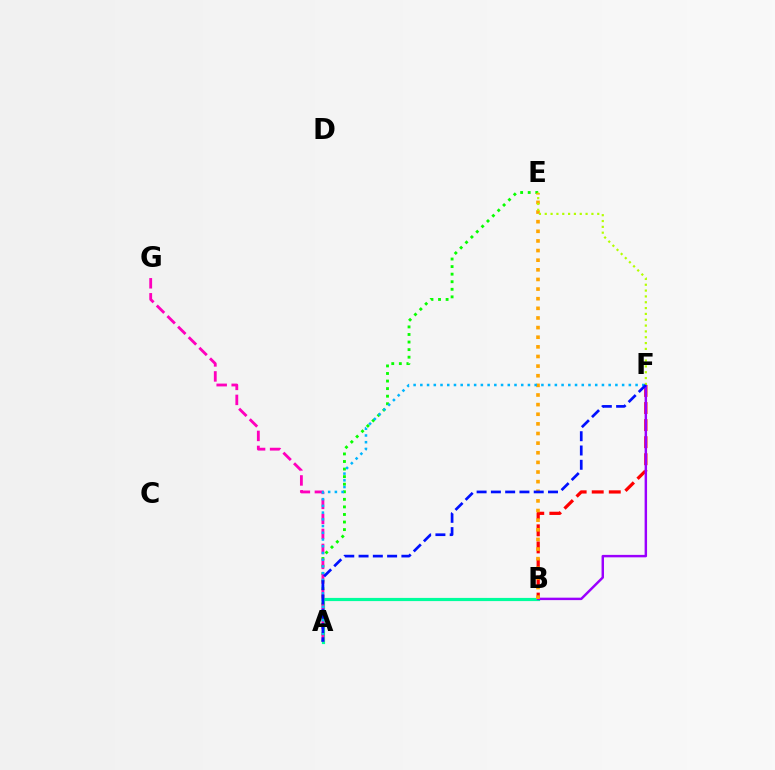{('B', 'F'): [{'color': '#ff0000', 'line_style': 'dashed', 'thickness': 2.32}, {'color': '#9b00ff', 'line_style': 'solid', 'thickness': 1.77}], ('A', 'B'): [{'color': '#00ff9d', 'line_style': 'solid', 'thickness': 2.28}], ('A', 'E'): [{'color': '#08ff00', 'line_style': 'dotted', 'thickness': 2.06}], ('A', 'G'): [{'color': '#ff00bd', 'line_style': 'dashed', 'thickness': 2.04}], ('B', 'E'): [{'color': '#ffa500', 'line_style': 'dotted', 'thickness': 2.62}], ('A', 'F'): [{'color': '#00b5ff', 'line_style': 'dotted', 'thickness': 1.83}, {'color': '#0010ff', 'line_style': 'dashed', 'thickness': 1.94}], ('E', 'F'): [{'color': '#b3ff00', 'line_style': 'dotted', 'thickness': 1.58}]}